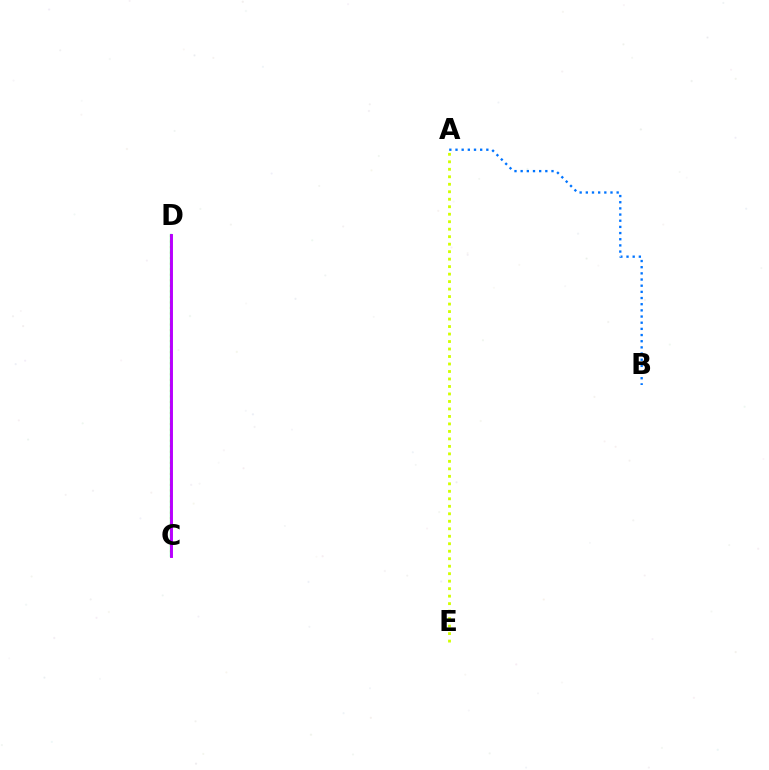{('C', 'D'): [{'color': '#00ff5c', 'line_style': 'solid', 'thickness': 1.61}, {'color': '#ff0000', 'line_style': 'dotted', 'thickness': 1.5}, {'color': '#b900ff', 'line_style': 'solid', 'thickness': 2.11}], ('A', 'E'): [{'color': '#d1ff00', 'line_style': 'dotted', 'thickness': 2.03}], ('A', 'B'): [{'color': '#0074ff', 'line_style': 'dotted', 'thickness': 1.68}]}